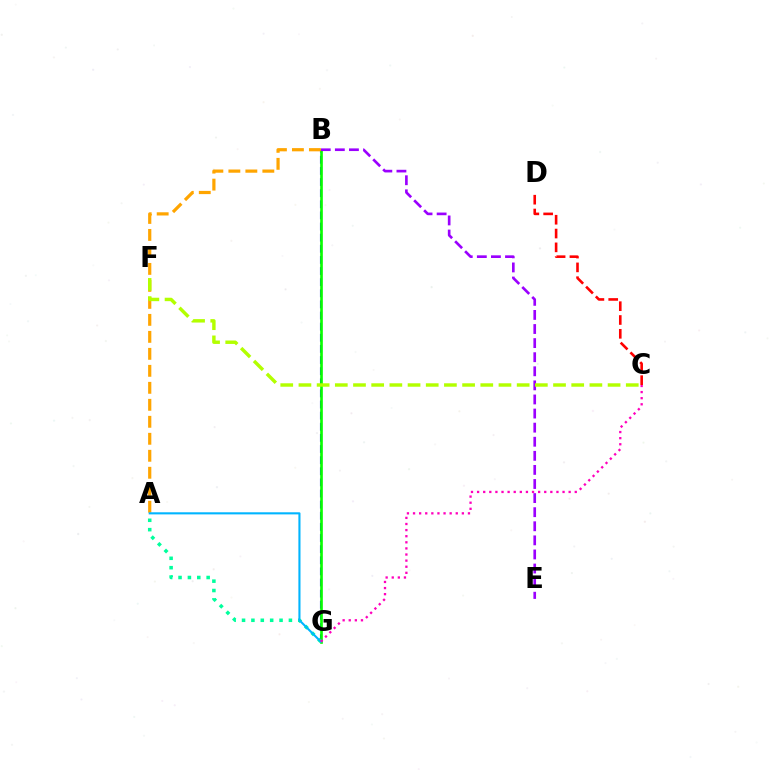{('B', 'G'): [{'color': '#0010ff', 'line_style': 'dashed', 'thickness': 1.51}, {'color': '#08ff00', 'line_style': 'solid', 'thickness': 1.91}], ('A', 'G'): [{'color': '#00ff9d', 'line_style': 'dotted', 'thickness': 2.55}, {'color': '#00b5ff', 'line_style': 'solid', 'thickness': 1.51}], ('B', 'E'): [{'color': '#9b00ff', 'line_style': 'dashed', 'thickness': 1.91}], ('A', 'B'): [{'color': '#ffa500', 'line_style': 'dashed', 'thickness': 2.31}], ('C', 'D'): [{'color': '#ff0000', 'line_style': 'dashed', 'thickness': 1.88}], ('C', 'G'): [{'color': '#ff00bd', 'line_style': 'dotted', 'thickness': 1.66}], ('C', 'F'): [{'color': '#b3ff00', 'line_style': 'dashed', 'thickness': 2.47}]}